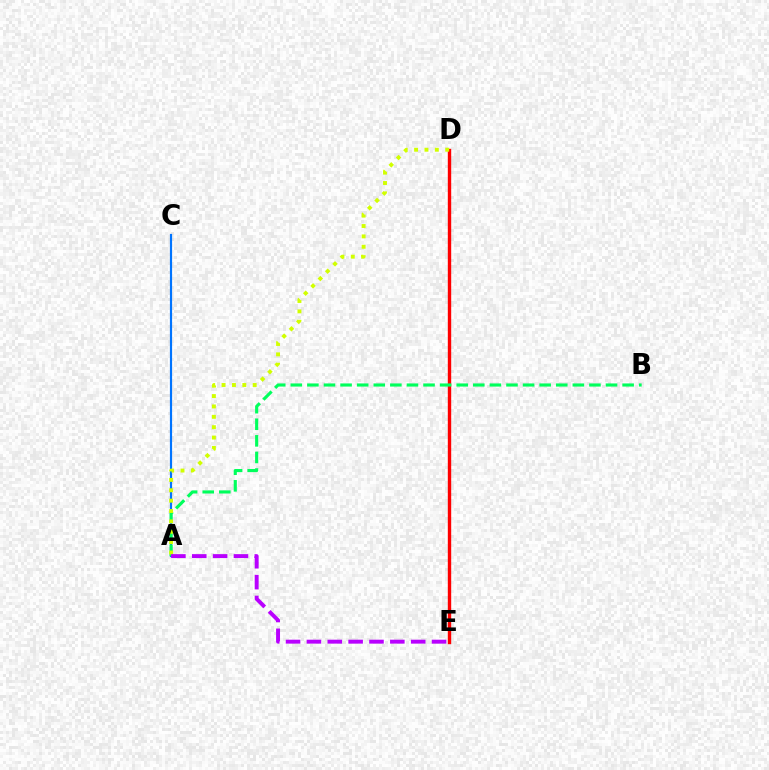{('A', 'C'): [{'color': '#0074ff', 'line_style': 'solid', 'thickness': 1.57}], ('D', 'E'): [{'color': '#ff0000', 'line_style': 'solid', 'thickness': 2.43}], ('A', 'B'): [{'color': '#00ff5c', 'line_style': 'dashed', 'thickness': 2.25}], ('A', 'D'): [{'color': '#d1ff00', 'line_style': 'dotted', 'thickness': 2.82}], ('A', 'E'): [{'color': '#b900ff', 'line_style': 'dashed', 'thickness': 2.83}]}